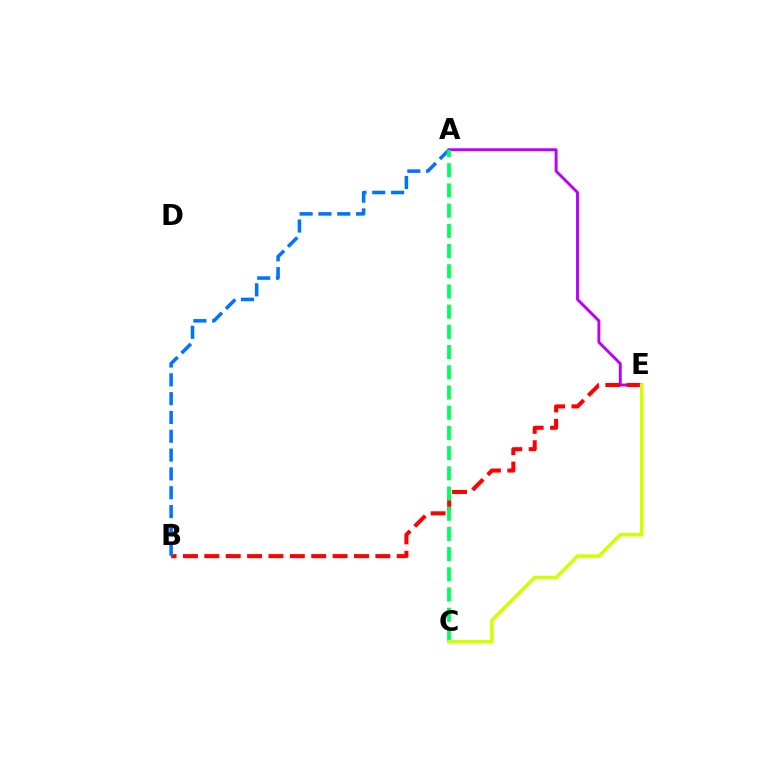{('A', 'E'): [{'color': '#b900ff', 'line_style': 'solid', 'thickness': 2.09}], ('B', 'E'): [{'color': '#ff0000', 'line_style': 'dashed', 'thickness': 2.9}], ('A', 'B'): [{'color': '#0074ff', 'line_style': 'dashed', 'thickness': 2.56}], ('A', 'C'): [{'color': '#00ff5c', 'line_style': 'dashed', 'thickness': 2.74}], ('C', 'E'): [{'color': '#d1ff00', 'line_style': 'solid', 'thickness': 2.54}]}